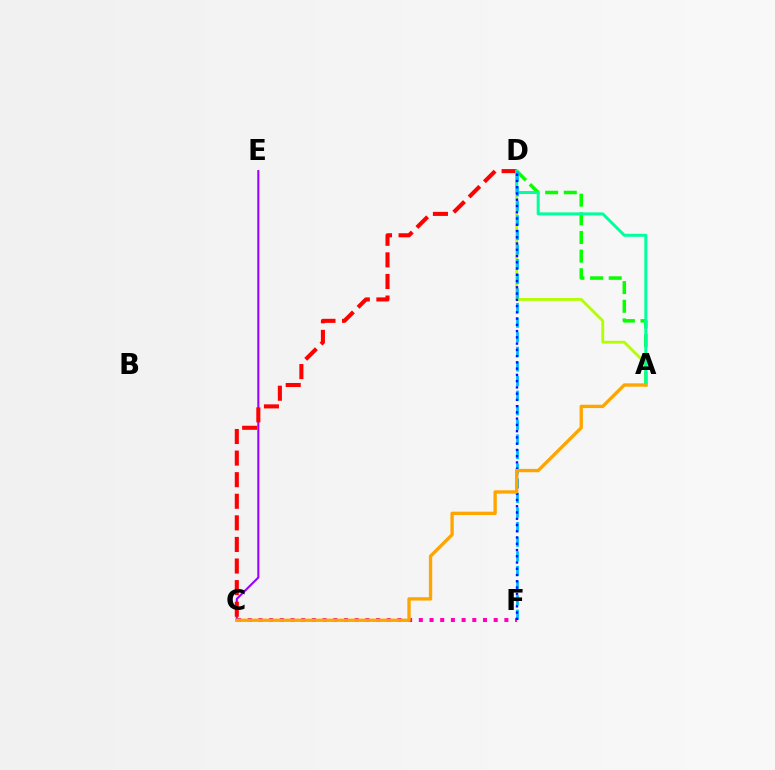{('A', 'D'): [{'color': '#08ff00', 'line_style': 'dashed', 'thickness': 2.53}, {'color': '#b3ff00', 'line_style': 'solid', 'thickness': 2.04}, {'color': '#00ff9d', 'line_style': 'solid', 'thickness': 2.16}], ('C', 'E'): [{'color': '#9b00ff', 'line_style': 'solid', 'thickness': 1.5}], ('C', 'D'): [{'color': '#ff0000', 'line_style': 'dashed', 'thickness': 2.93}], ('C', 'F'): [{'color': '#ff00bd', 'line_style': 'dotted', 'thickness': 2.91}], ('D', 'F'): [{'color': '#00b5ff', 'line_style': 'dashed', 'thickness': 1.98}, {'color': '#0010ff', 'line_style': 'dotted', 'thickness': 1.7}], ('A', 'C'): [{'color': '#ffa500', 'line_style': 'solid', 'thickness': 2.4}]}